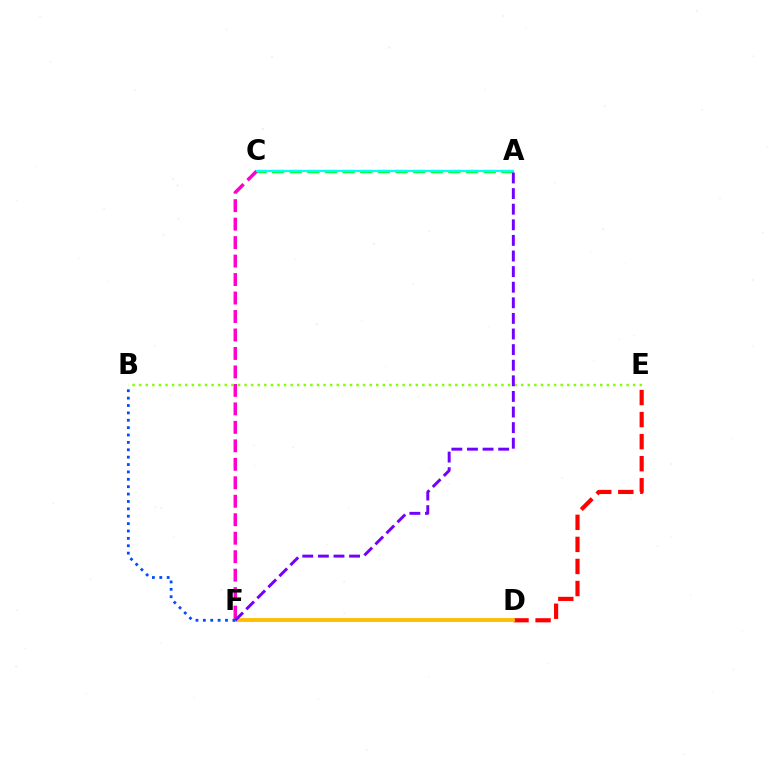{('D', 'E'): [{'color': '#ff0000', 'line_style': 'dashed', 'thickness': 3.0}], ('D', 'F'): [{'color': '#ffbd00', 'line_style': 'solid', 'thickness': 2.76}], ('A', 'C'): [{'color': '#00ff39', 'line_style': 'dashed', 'thickness': 2.4}, {'color': '#00fff6', 'line_style': 'solid', 'thickness': 1.52}], ('C', 'F'): [{'color': '#ff00cf', 'line_style': 'dashed', 'thickness': 2.51}], ('B', 'F'): [{'color': '#004bff', 'line_style': 'dotted', 'thickness': 2.01}], ('B', 'E'): [{'color': '#84ff00', 'line_style': 'dotted', 'thickness': 1.79}], ('A', 'F'): [{'color': '#7200ff', 'line_style': 'dashed', 'thickness': 2.12}]}